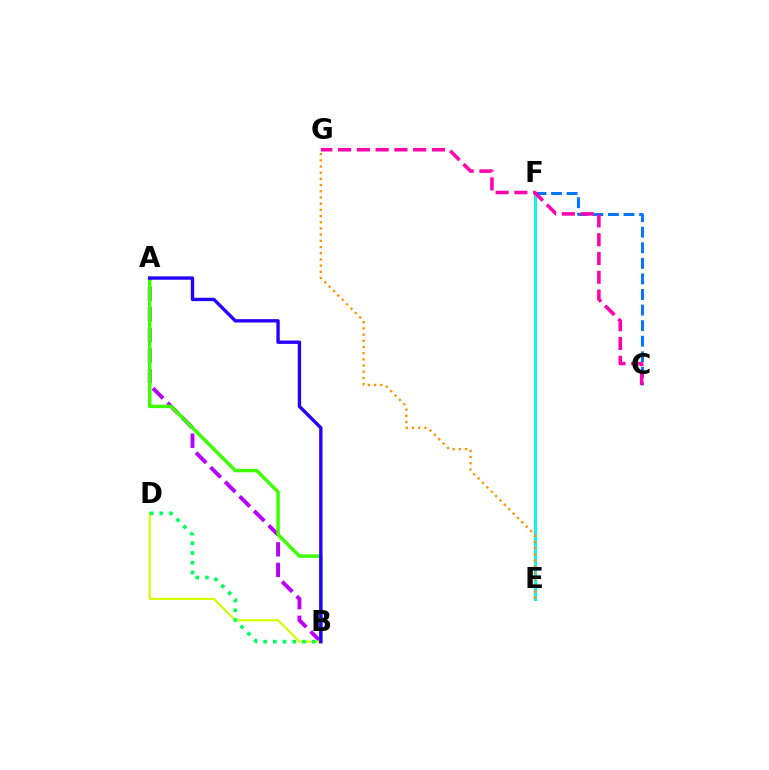{('E', 'F'): [{'color': '#ff0000', 'line_style': 'solid', 'thickness': 2.17}, {'color': '#00fff6', 'line_style': 'solid', 'thickness': 2.05}], ('A', 'B'): [{'color': '#b900ff', 'line_style': 'dashed', 'thickness': 2.79}, {'color': '#3dff00', 'line_style': 'solid', 'thickness': 2.47}, {'color': '#2500ff', 'line_style': 'solid', 'thickness': 2.42}], ('B', 'D'): [{'color': '#d1ff00', 'line_style': 'solid', 'thickness': 1.55}, {'color': '#00ff5c', 'line_style': 'dotted', 'thickness': 2.64}], ('C', 'F'): [{'color': '#0074ff', 'line_style': 'dashed', 'thickness': 2.12}], ('E', 'G'): [{'color': '#ff9400', 'line_style': 'dotted', 'thickness': 1.68}], ('C', 'G'): [{'color': '#ff00ac', 'line_style': 'dashed', 'thickness': 2.55}]}